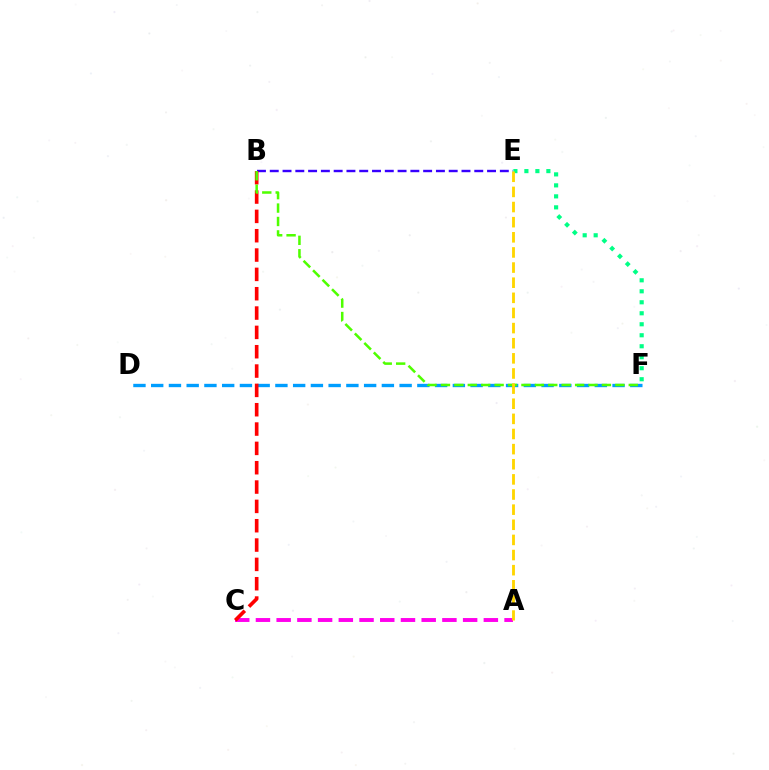{('D', 'F'): [{'color': '#009eff', 'line_style': 'dashed', 'thickness': 2.41}], ('A', 'C'): [{'color': '#ff00ed', 'line_style': 'dashed', 'thickness': 2.81}], ('B', 'E'): [{'color': '#3700ff', 'line_style': 'dashed', 'thickness': 1.74}], ('B', 'C'): [{'color': '#ff0000', 'line_style': 'dashed', 'thickness': 2.63}], ('B', 'F'): [{'color': '#4fff00', 'line_style': 'dashed', 'thickness': 1.82}], ('E', 'F'): [{'color': '#00ff86', 'line_style': 'dotted', 'thickness': 2.99}], ('A', 'E'): [{'color': '#ffd500', 'line_style': 'dashed', 'thickness': 2.06}]}